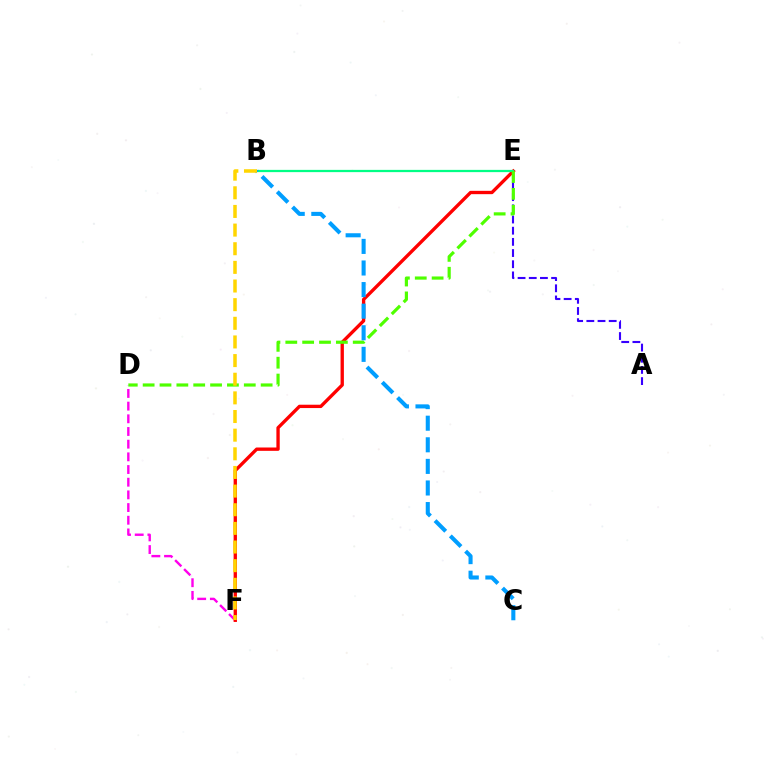{('D', 'F'): [{'color': '#ff00ed', 'line_style': 'dashed', 'thickness': 1.72}], ('A', 'E'): [{'color': '#3700ff', 'line_style': 'dashed', 'thickness': 1.52}], ('E', 'F'): [{'color': '#ff0000', 'line_style': 'solid', 'thickness': 2.4}], ('B', 'E'): [{'color': '#00ff86', 'line_style': 'solid', 'thickness': 1.62}], ('D', 'E'): [{'color': '#4fff00', 'line_style': 'dashed', 'thickness': 2.29}], ('B', 'C'): [{'color': '#009eff', 'line_style': 'dashed', 'thickness': 2.93}], ('B', 'F'): [{'color': '#ffd500', 'line_style': 'dashed', 'thickness': 2.53}]}